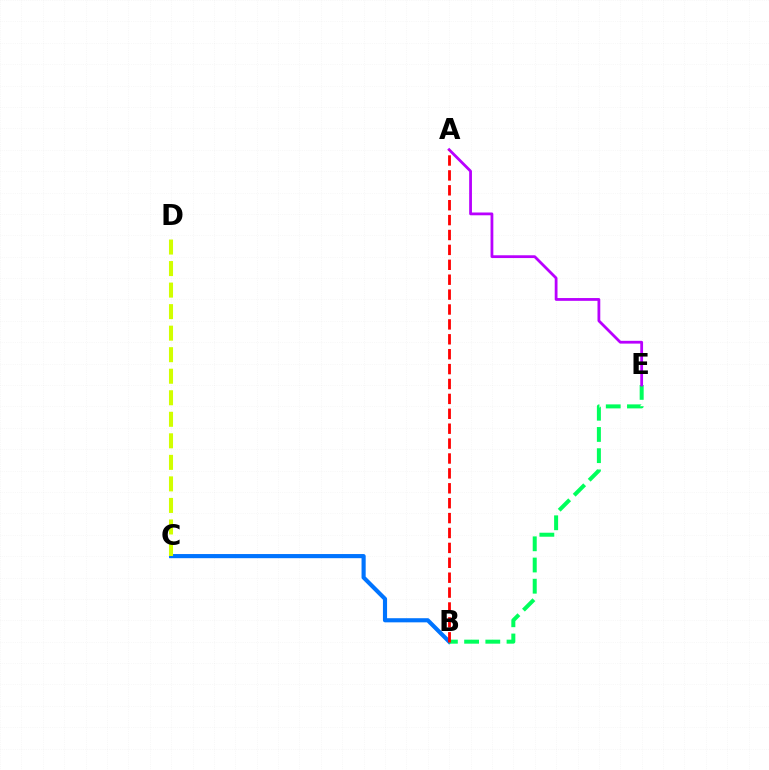{('B', 'C'): [{'color': '#0074ff', 'line_style': 'solid', 'thickness': 2.98}], ('B', 'E'): [{'color': '#00ff5c', 'line_style': 'dashed', 'thickness': 2.88}], ('A', 'E'): [{'color': '#b900ff', 'line_style': 'solid', 'thickness': 2.0}], ('C', 'D'): [{'color': '#d1ff00', 'line_style': 'dashed', 'thickness': 2.93}], ('A', 'B'): [{'color': '#ff0000', 'line_style': 'dashed', 'thickness': 2.02}]}